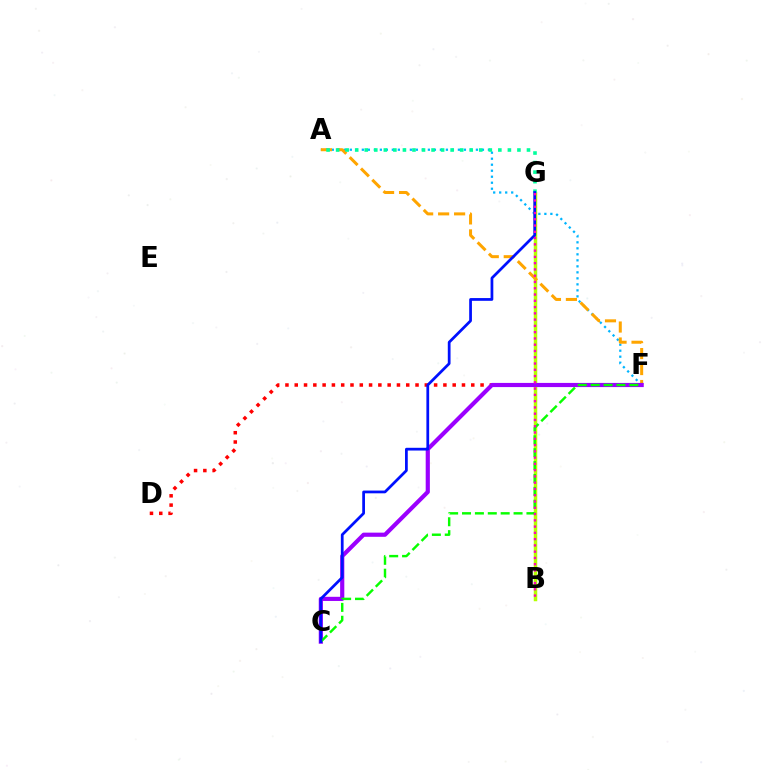{('A', 'F'): [{'color': '#00b5ff', 'line_style': 'dotted', 'thickness': 1.63}, {'color': '#ffa500', 'line_style': 'dashed', 'thickness': 2.17}], ('D', 'F'): [{'color': '#ff0000', 'line_style': 'dotted', 'thickness': 2.52}], ('B', 'G'): [{'color': '#b3ff00', 'line_style': 'solid', 'thickness': 2.51}, {'color': '#ff00bd', 'line_style': 'dotted', 'thickness': 1.7}], ('A', 'G'): [{'color': '#00ff9d', 'line_style': 'dotted', 'thickness': 2.59}], ('C', 'F'): [{'color': '#9b00ff', 'line_style': 'solid', 'thickness': 3.0}, {'color': '#08ff00', 'line_style': 'dashed', 'thickness': 1.75}], ('C', 'G'): [{'color': '#0010ff', 'line_style': 'solid', 'thickness': 1.98}]}